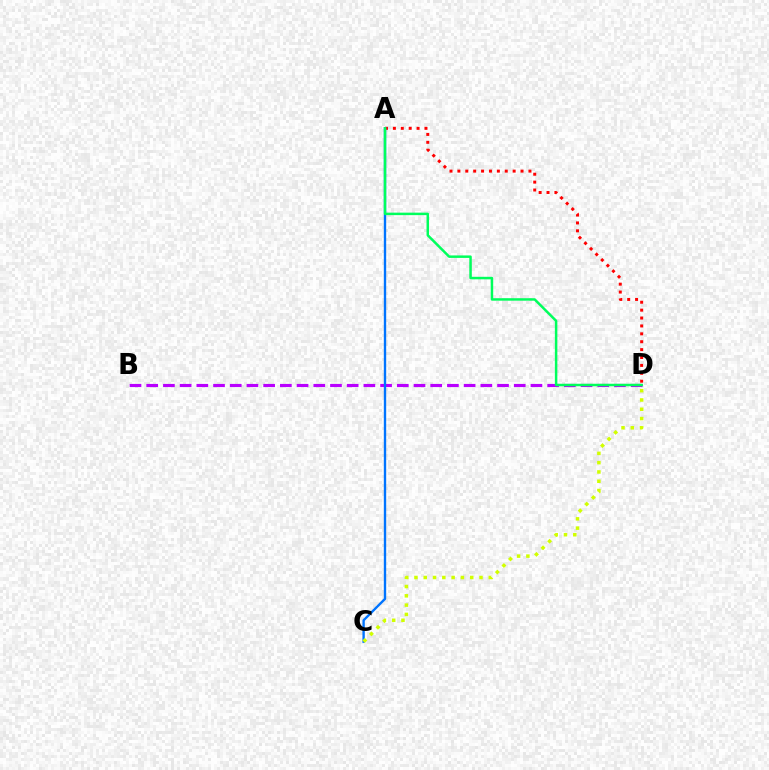{('B', 'D'): [{'color': '#b900ff', 'line_style': 'dashed', 'thickness': 2.27}], ('A', 'D'): [{'color': '#ff0000', 'line_style': 'dotted', 'thickness': 2.15}, {'color': '#00ff5c', 'line_style': 'solid', 'thickness': 1.79}], ('A', 'C'): [{'color': '#0074ff', 'line_style': 'solid', 'thickness': 1.7}], ('C', 'D'): [{'color': '#d1ff00', 'line_style': 'dotted', 'thickness': 2.52}]}